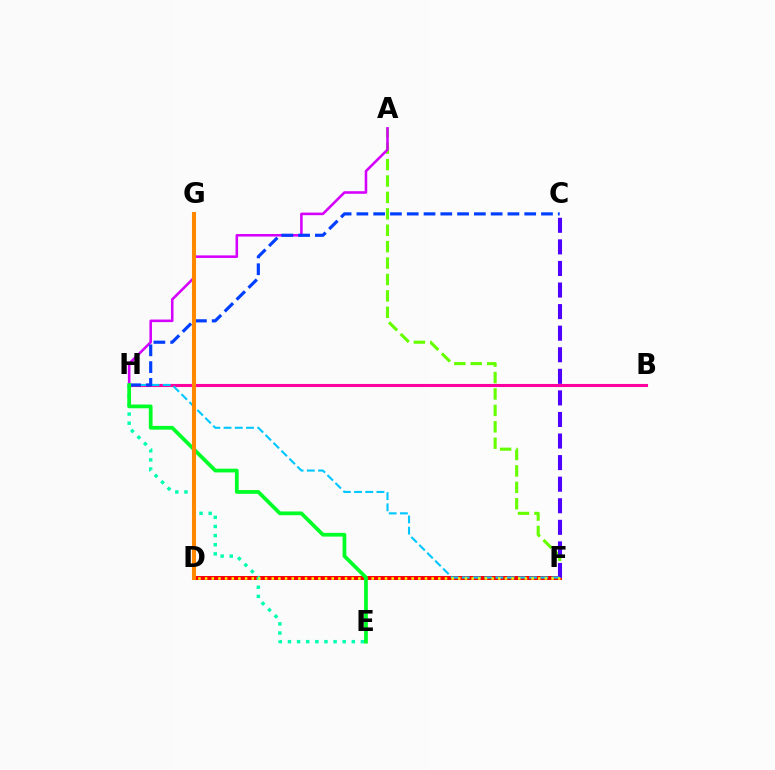{('D', 'F'): [{'color': '#ff0000', 'line_style': 'solid', 'thickness': 2.86}, {'color': '#eeff00', 'line_style': 'dotted', 'thickness': 1.81}], ('A', 'F'): [{'color': '#66ff00', 'line_style': 'dashed', 'thickness': 2.23}], ('B', 'H'): [{'color': '#ff00a0', 'line_style': 'solid', 'thickness': 2.22}], ('E', 'H'): [{'color': '#00ffaf', 'line_style': 'dotted', 'thickness': 2.48}, {'color': '#00ff27', 'line_style': 'solid', 'thickness': 2.7}], ('A', 'H'): [{'color': '#d600ff', 'line_style': 'solid', 'thickness': 1.85}], ('C', 'F'): [{'color': '#4f00ff', 'line_style': 'dashed', 'thickness': 2.93}], ('F', 'H'): [{'color': '#00c7ff', 'line_style': 'dashed', 'thickness': 1.52}], ('C', 'H'): [{'color': '#003fff', 'line_style': 'dashed', 'thickness': 2.28}], ('D', 'G'): [{'color': '#ff8800', 'line_style': 'solid', 'thickness': 2.94}]}